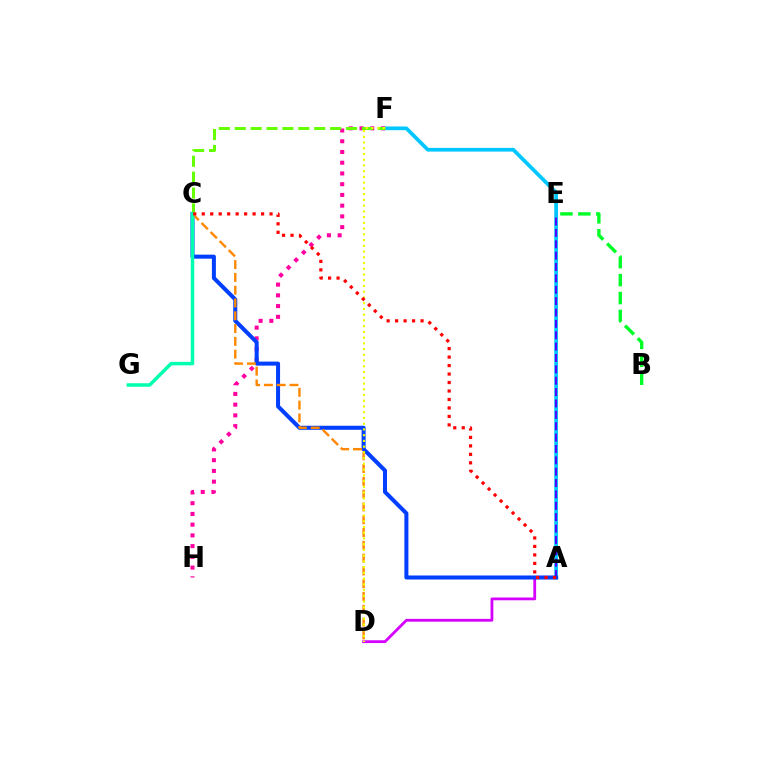{('A', 'F'): [{'color': '#00c7ff', 'line_style': 'solid', 'thickness': 2.68}], ('A', 'D'): [{'color': '#d600ff', 'line_style': 'solid', 'thickness': 2.02}], ('F', 'H'): [{'color': '#ff00a0', 'line_style': 'dotted', 'thickness': 2.92}], ('A', 'E'): [{'color': '#4f00ff', 'line_style': 'dashed', 'thickness': 1.54}], ('A', 'C'): [{'color': '#003fff', 'line_style': 'solid', 'thickness': 2.9}, {'color': '#ff0000', 'line_style': 'dotted', 'thickness': 2.3}], ('C', 'D'): [{'color': '#ff8800', 'line_style': 'dashed', 'thickness': 1.74}], ('C', 'F'): [{'color': '#66ff00', 'line_style': 'dashed', 'thickness': 2.16}], ('B', 'E'): [{'color': '#00ff27', 'line_style': 'dashed', 'thickness': 2.43}], ('D', 'F'): [{'color': '#eeff00', 'line_style': 'dotted', 'thickness': 1.56}], ('C', 'G'): [{'color': '#00ffaf', 'line_style': 'solid', 'thickness': 2.51}]}